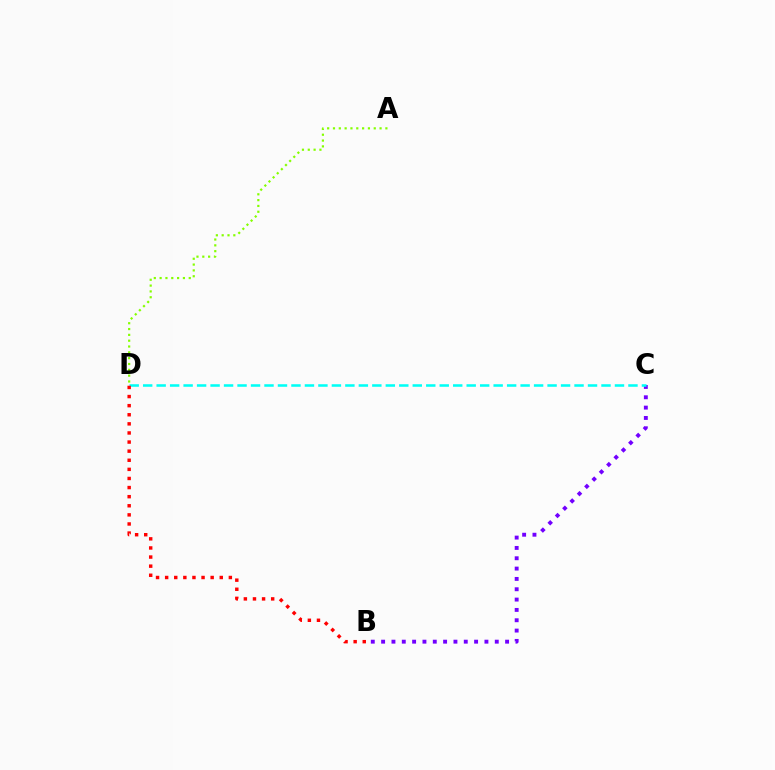{('B', 'C'): [{'color': '#7200ff', 'line_style': 'dotted', 'thickness': 2.81}], ('A', 'D'): [{'color': '#84ff00', 'line_style': 'dotted', 'thickness': 1.58}], ('C', 'D'): [{'color': '#00fff6', 'line_style': 'dashed', 'thickness': 1.83}], ('B', 'D'): [{'color': '#ff0000', 'line_style': 'dotted', 'thickness': 2.47}]}